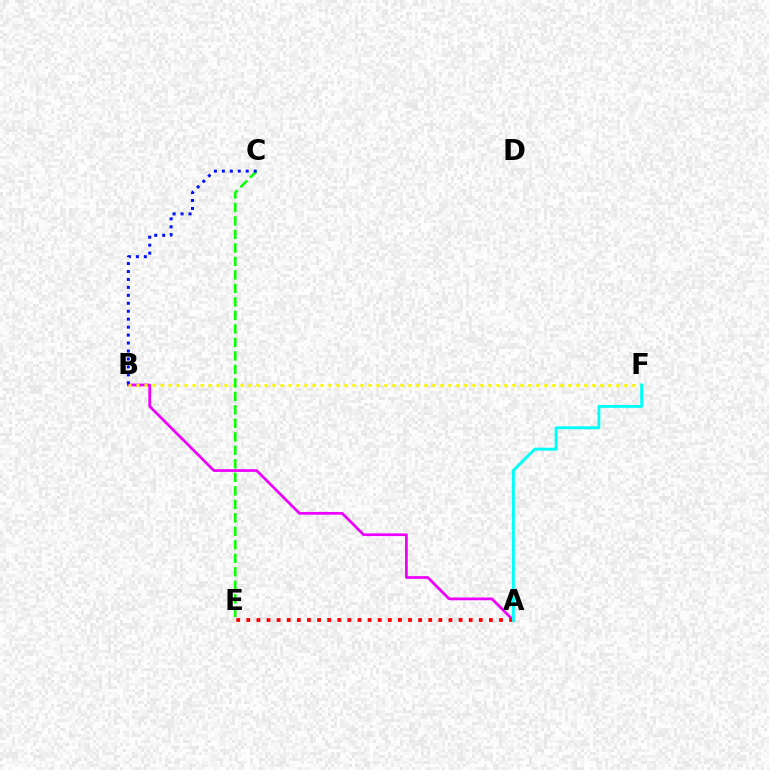{('A', 'B'): [{'color': '#ee00ff', 'line_style': 'solid', 'thickness': 1.97}], ('B', 'F'): [{'color': '#fcf500', 'line_style': 'dotted', 'thickness': 2.17}], ('A', 'E'): [{'color': '#ff0000', 'line_style': 'dotted', 'thickness': 2.75}], ('C', 'E'): [{'color': '#08ff00', 'line_style': 'dashed', 'thickness': 1.83}], ('A', 'F'): [{'color': '#00fff6', 'line_style': 'solid', 'thickness': 2.12}], ('B', 'C'): [{'color': '#0010ff', 'line_style': 'dotted', 'thickness': 2.16}]}